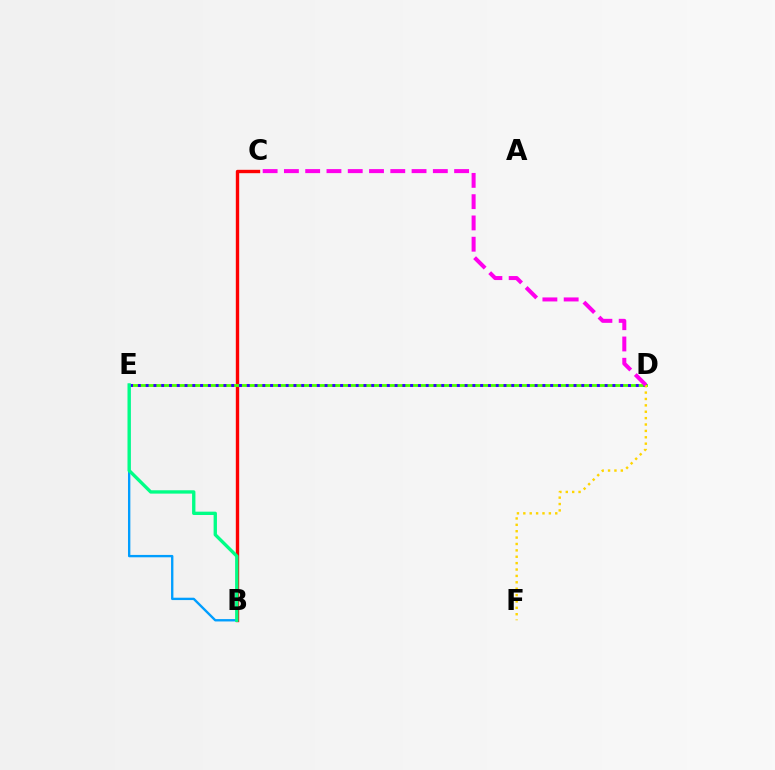{('B', 'C'): [{'color': '#ff0000', 'line_style': 'solid', 'thickness': 2.43}], ('D', 'E'): [{'color': '#4fff00', 'line_style': 'solid', 'thickness': 2.05}, {'color': '#3700ff', 'line_style': 'dotted', 'thickness': 2.11}], ('B', 'E'): [{'color': '#009eff', 'line_style': 'solid', 'thickness': 1.7}, {'color': '#00ff86', 'line_style': 'solid', 'thickness': 2.41}], ('D', 'F'): [{'color': '#ffd500', 'line_style': 'dotted', 'thickness': 1.73}], ('C', 'D'): [{'color': '#ff00ed', 'line_style': 'dashed', 'thickness': 2.89}]}